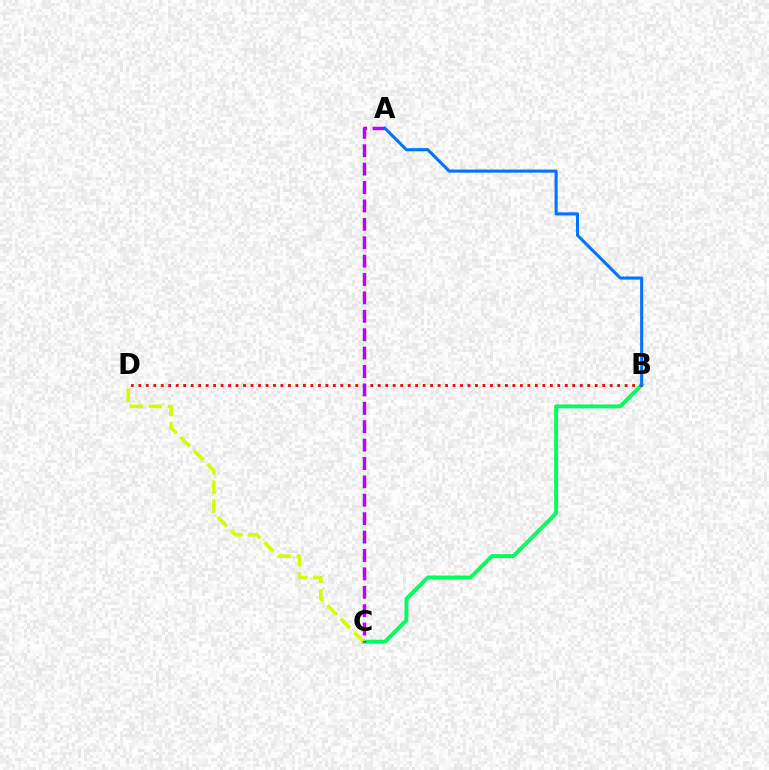{('B', 'C'): [{'color': '#00ff5c', 'line_style': 'solid', 'thickness': 2.82}], ('B', 'D'): [{'color': '#ff0000', 'line_style': 'dotted', 'thickness': 2.03}], ('C', 'D'): [{'color': '#d1ff00', 'line_style': 'dashed', 'thickness': 2.59}], ('A', 'C'): [{'color': '#b900ff', 'line_style': 'dashed', 'thickness': 2.5}], ('A', 'B'): [{'color': '#0074ff', 'line_style': 'solid', 'thickness': 2.22}]}